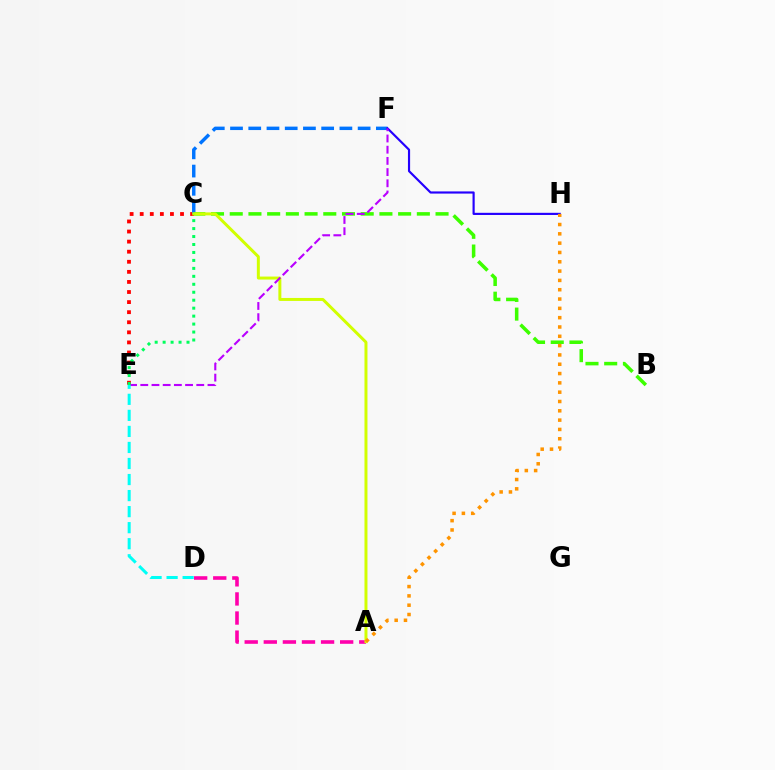{('C', 'E'): [{'color': '#ff0000', 'line_style': 'dotted', 'thickness': 2.74}, {'color': '#00ff5c', 'line_style': 'dotted', 'thickness': 2.16}], ('C', 'F'): [{'color': '#0074ff', 'line_style': 'dashed', 'thickness': 2.48}], ('F', 'H'): [{'color': '#2500ff', 'line_style': 'solid', 'thickness': 1.56}], ('A', 'D'): [{'color': '#ff00ac', 'line_style': 'dashed', 'thickness': 2.59}], ('B', 'C'): [{'color': '#3dff00', 'line_style': 'dashed', 'thickness': 2.54}], ('A', 'C'): [{'color': '#d1ff00', 'line_style': 'solid', 'thickness': 2.14}], ('E', 'F'): [{'color': '#b900ff', 'line_style': 'dashed', 'thickness': 1.52}], ('D', 'E'): [{'color': '#00fff6', 'line_style': 'dashed', 'thickness': 2.18}], ('A', 'H'): [{'color': '#ff9400', 'line_style': 'dotted', 'thickness': 2.53}]}